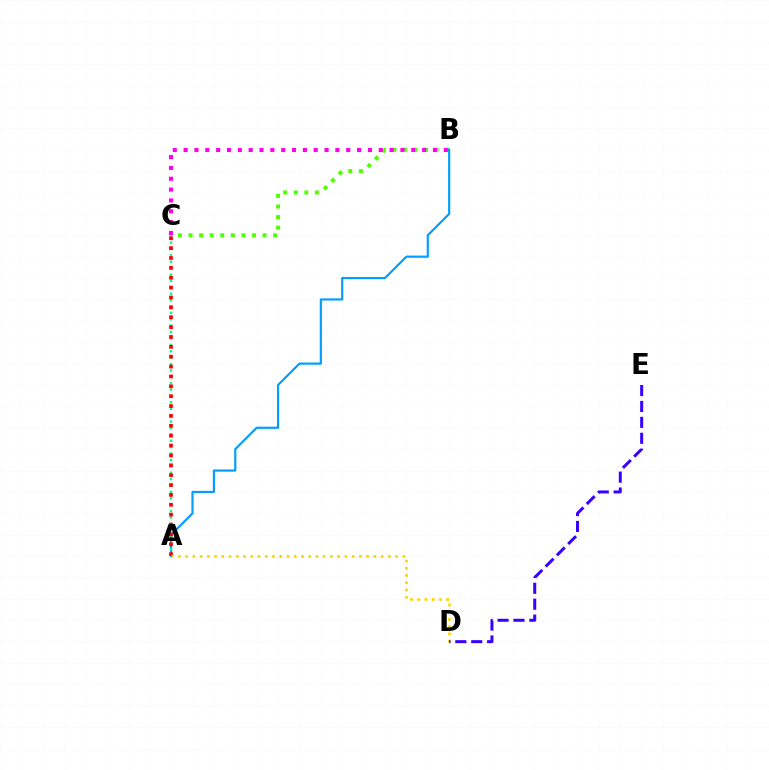{('B', 'C'): [{'color': '#4fff00', 'line_style': 'dotted', 'thickness': 2.87}, {'color': '#ff00ed', 'line_style': 'dotted', 'thickness': 2.95}], ('A', 'B'): [{'color': '#009eff', 'line_style': 'solid', 'thickness': 1.57}], ('A', 'C'): [{'color': '#00ff86', 'line_style': 'dotted', 'thickness': 1.74}, {'color': '#ff0000', 'line_style': 'dotted', 'thickness': 2.68}], ('A', 'D'): [{'color': '#ffd500', 'line_style': 'dotted', 'thickness': 1.97}], ('D', 'E'): [{'color': '#3700ff', 'line_style': 'dashed', 'thickness': 2.16}]}